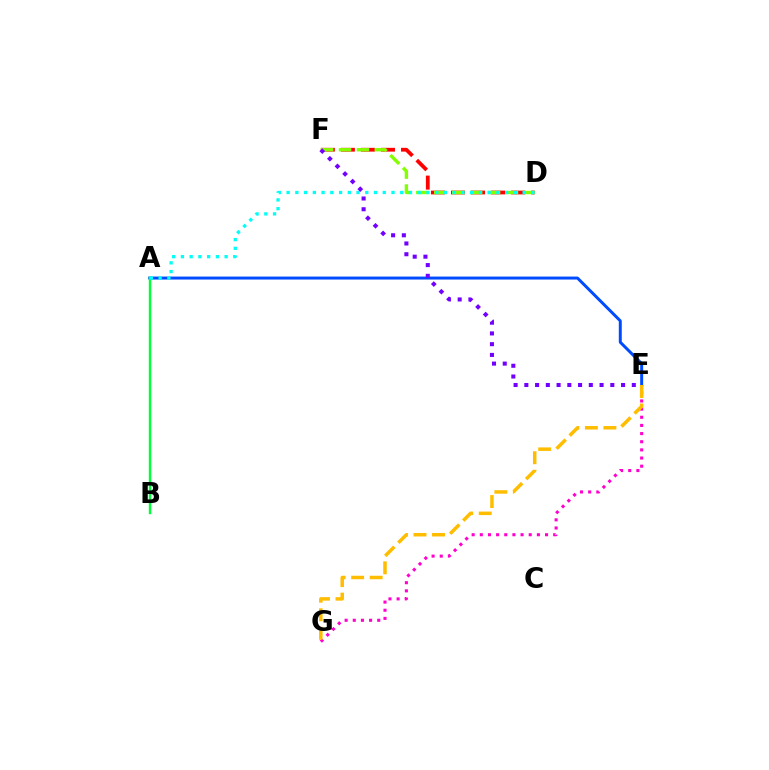{('E', 'G'): [{'color': '#ff00cf', 'line_style': 'dotted', 'thickness': 2.22}, {'color': '#ffbd00', 'line_style': 'dashed', 'thickness': 2.52}], ('A', 'E'): [{'color': '#004bff', 'line_style': 'solid', 'thickness': 2.14}], ('A', 'B'): [{'color': '#00ff39', 'line_style': 'solid', 'thickness': 1.75}], ('D', 'F'): [{'color': '#ff0000', 'line_style': 'dashed', 'thickness': 2.72}, {'color': '#84ff00', 'line_style': 'dashed', 'thickness': 2.44}], ('A', 'D'): [{'color': '#00fff6', 'line_style': 'dotted', 'thickness': 2.37}], ('E', 'F'): [{'color': '#7200ff', 'line_style': 'dotted', 'thickness': 2.92}]}